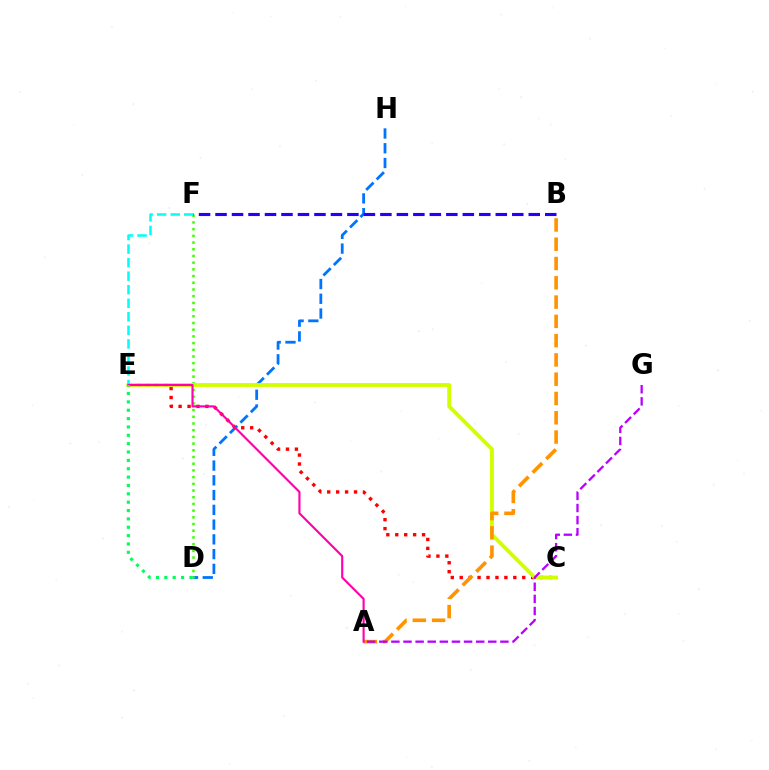{('D', 'H'): [{'color': '#0074ff', 'line_style': 'dashed', 'thickness': 2.01}], ('D', 'F'): [{'color': '#3dff00', 'line_style': 'dotted', 'thickness': 1.82}], ('C', 'E'): [{'color': '#ff0000', 'line_style': 'dotted', 'thickness': 2.43}, {'color': '#d1ff00', 'line_style': 'solid', 'thickness': 2.76}], ('A', 'B'): [{'color': '#ff9400', 'line_style': 'dashed', 'thickness': 2.62}], ('E', 'F'): [{'color': '#00fff6', 'line_style': 'dashed', 'thickness': 1.84}], ('A', 'E'): [{'color': '#ff00ac', 'line_style': 'solid', 'thickness': 1.54}], ('B', 'F'): [{'color': '#2500ff', 'line_style': 'dashed', 'thickness': 2.24}], ('D', 'E'): [{'color': '#00ff5c', 'line_style': 'dotted', 'thickness': 2.27}], ('A', 'G'): [{'color': '#b900ff', 'line_style': 'dashed', 'thickness': 1.65}]}